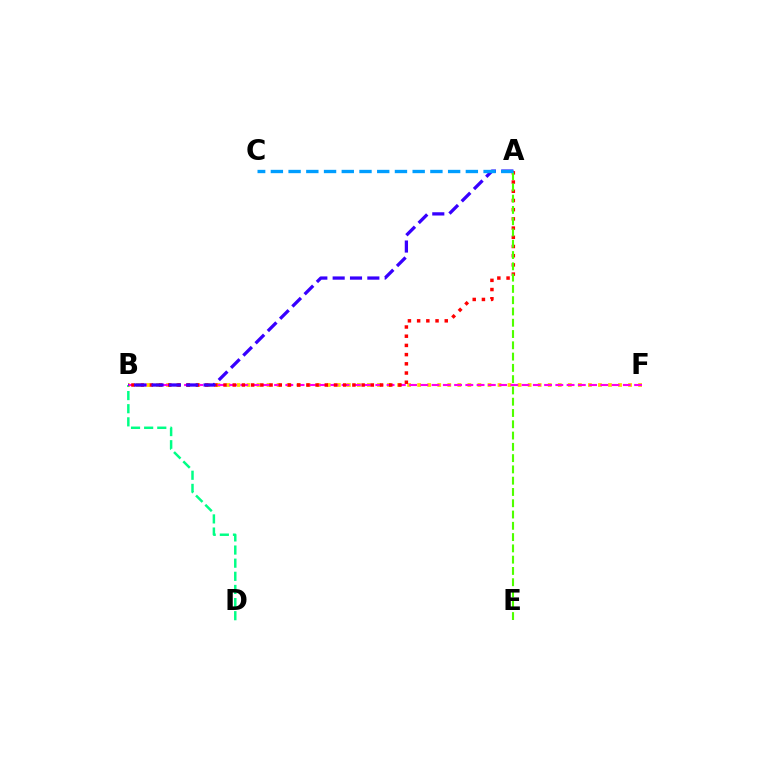{('B', 'D'): [{'color': '#00ff86', 'line_style': 'dashed', 'thickness': 1.78}], ('B', 'F'): [{'color': '#ffd500', 'line_style': 'dotted', 'thickness': 2.73}, {'color': '#ff00ed', 'line_style': 'dashed', 'thickness': 1.53}], ('A', 'B'): [{'color': '#ff0000', 'line_style': 'dotted', 'thickness': 2.5}, {'color': '#3700ff', 'line_style': 'dashed', 'thickness': 2.36}], ('A', 'E'): [{'color': '#4fff00', 'line_style': 'dashed', 'thickness': 1.53}], ('A', 'C'): [{'color': '#009eff', 'line_style': 'dashed', 'thickness': 2.41}]}